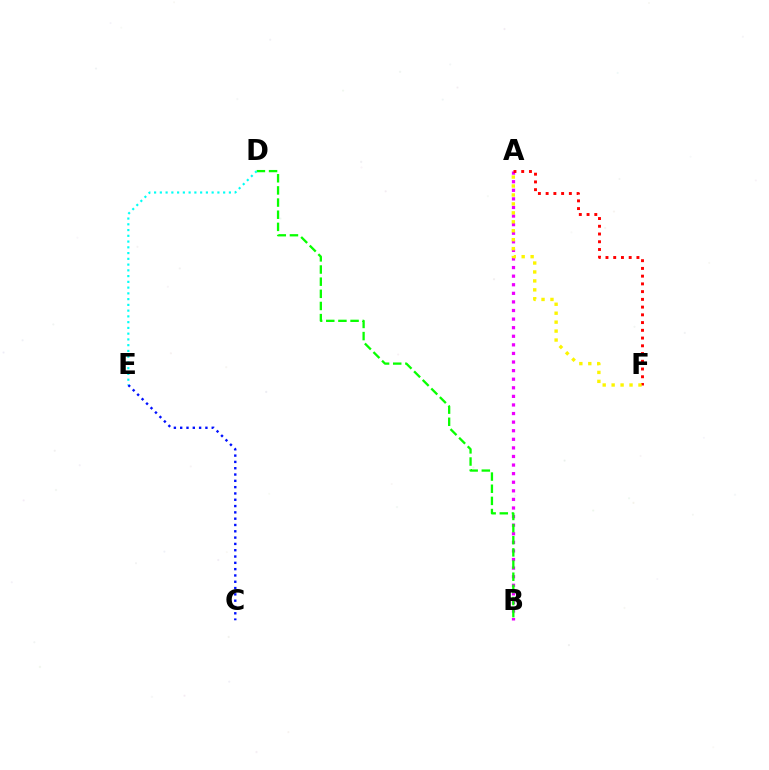{('C', 'E'): [{'color': '#0010ff', 'line_style': 'dotted', 'thickness': 1.71}], ('A', 'B'): [{'color': '#ee00ff', 'line_style': 'dotted', 'thickness': 2.33}], ('B', 'D'): [{'color': '#08ff00', 'line_style': 'dashed', 'thickness': 1.65}], ('D', 'E'): [{'color': '#00fff6', 'line_style': 'dotted', 'thickness': 1.56}], ('A', 'F'): [{'color': '#ff0000', 'line_style': 'dotted', 'thickness': 2.1}, {'color': '#fcf500', 'line_style': 'dotted', 'thickness': 2.43}]}